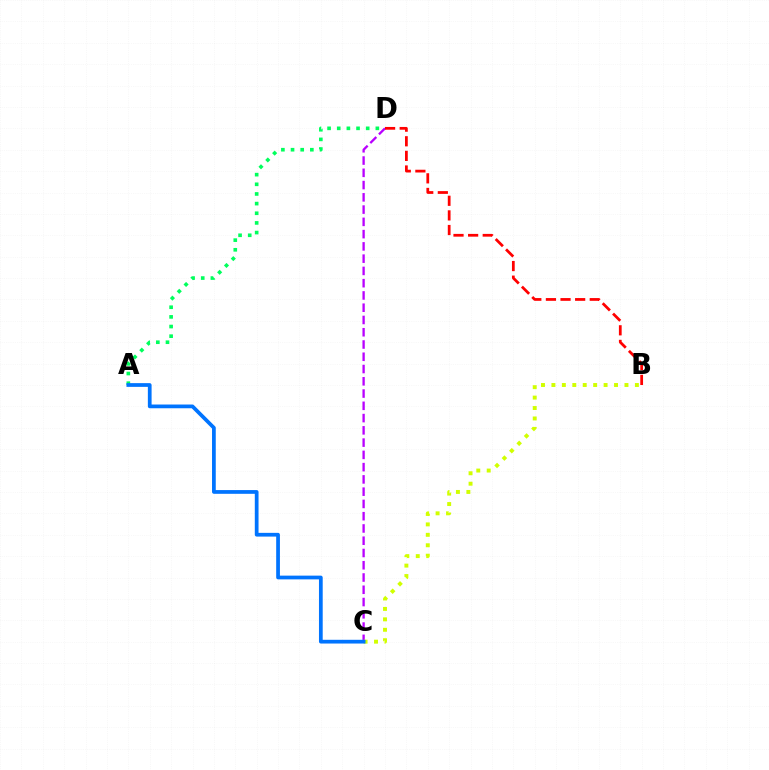{('C', 'D'): [{'color': '#b900ff', 'line_style': 'dashed', 'thickness': 1.67}], ('B', 'C'): [{'color': '#d1ff00', 'line_style': 'dotted', 'thickness': 2.83}], ('A', 'D'): [{'color': '#00ff5c', 'line_style': 'dotted', 'thickness': 2.62}], ('B', 'D'): [{'color': '#ff0000', 'line_style': 'dashed', 'thickness': 1.99}], ('A', 'C'): [{'color': '#0074ff', 'line_style': 'solid', 'thickness': 2.69}]}